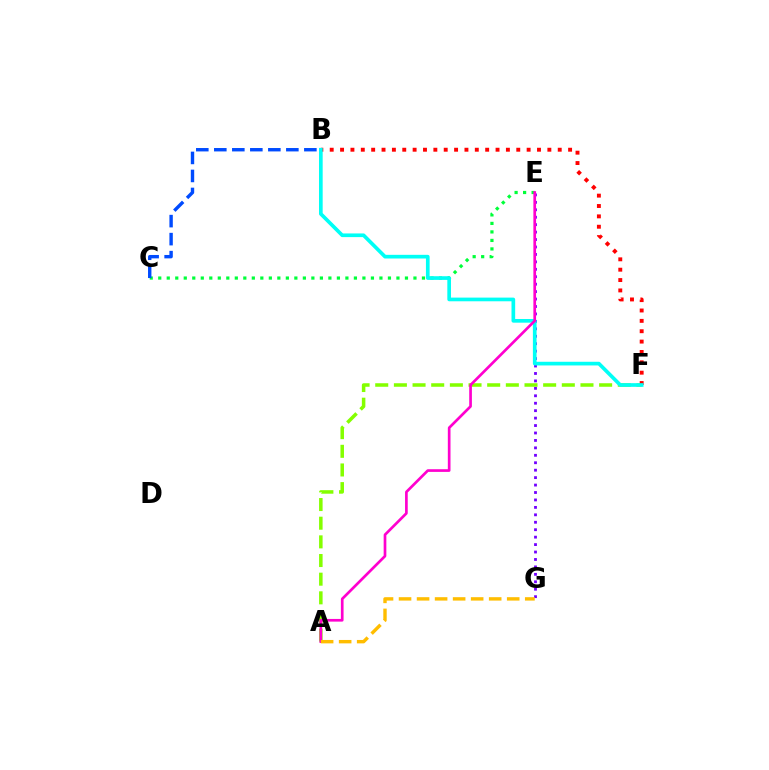{('C', 'E'): [{'color': '#00ff39', 'line_style': 'dotted', 'thickness': 2.31}], ('E', 'G'): [{'color': '#7200ff', 'line_style': 'dotted', 'thickness': 2.02}], ('B', 'C'): [{'color': '#004bff', 'line_style': 'dashed', 'thickness': 2.45}], ('A', 'F'): [{'color': '#84ff00', 'line_style': 'dashed', 'thickness': 2.53}], ('B', 'F'): [{'color': '#ff0000', 'line_style': 'dotted', 'thickness': 2.82}, {'color': '#00fff6', 'line_style': 'solid', 'thickness': 2.65}], ('A', 'E'): [{'color': '#ff00cf', 'line_style': 'solid', 'thickness': 1.93}], ('A', 'G'): [{'color': '#ffbd00', 'line_style': 'dashed', 'thickness': 2.45}]}